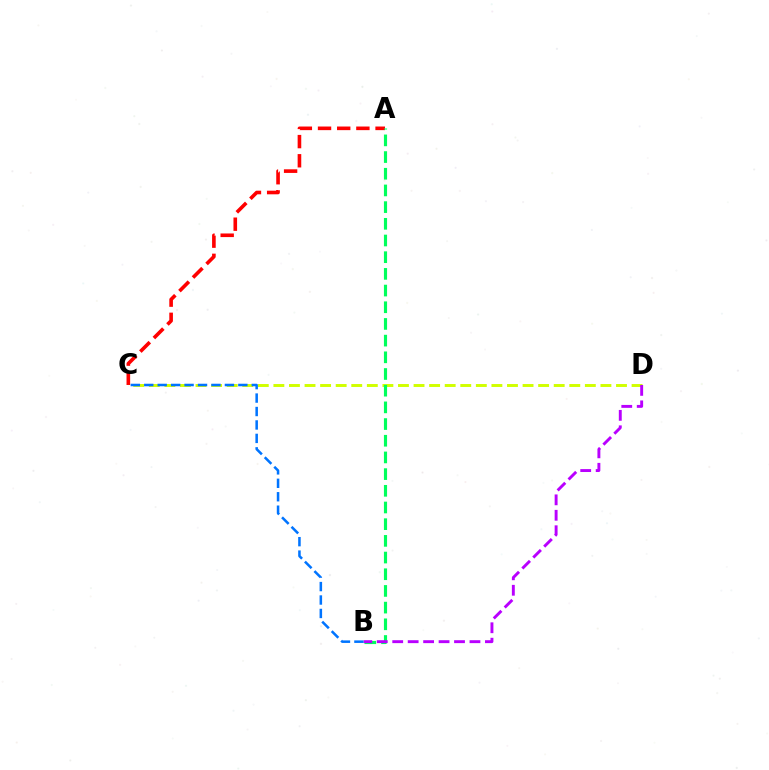{('A', 'C'): [{'color': '#ff0000', 'line_style': 'dashed', 'thickness': 2.61}], ('C', 'D'): [{'color': '#d1ff00', 'line_style': 'dashed', 'thickness': 2.12}], ('A', 'B'): [{'color': '#00ff5c', 'line_style': 'dashed', 'thickness': 2.27}], ('B', 'D'): [{'color': '#b900ff', 'line_style': 'dashed', 'thickness': 2.1}], ('B', 'C'): [{'color': '#0074ff', 'line_style': 'dashed', 'thickness': 1.83}]}